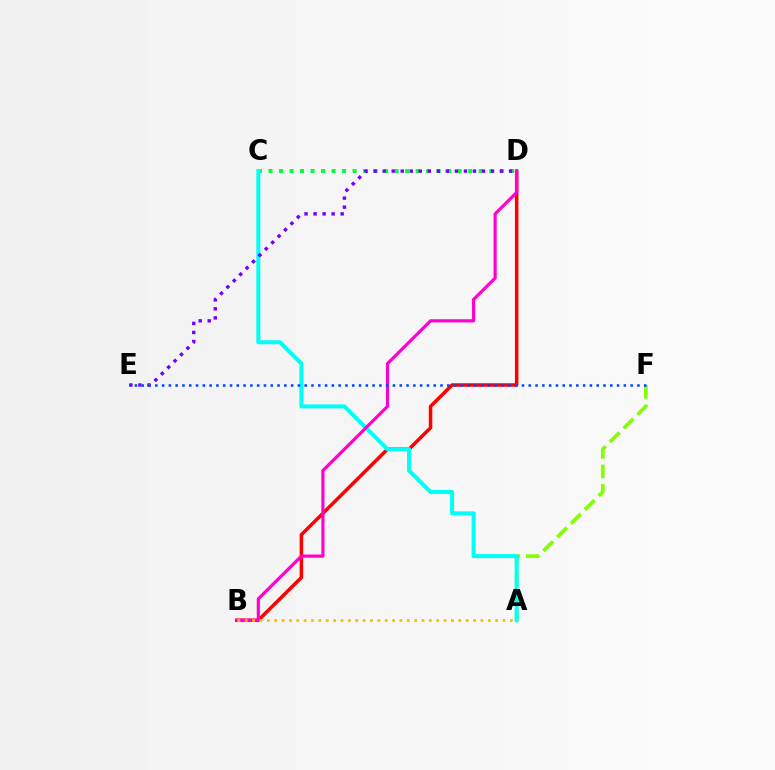{('C', 'D'): [{'color': '#00ff39', 'line_style': 'dotted', 'thickness': 2.86}], ('A', 'F'): [{'color': '#84ff00', 'line_style': 'dashed', 'thickness': 2.65}], ('B', 'D'): [{'color': '#ff0000', 'line_style': 'solid', 'thickness': 2.53}, {'color': '#ff00cf', 'line_style': 'solid', 'thickness': 2.28}], ('A', 'C'): [{'color': '#00fff6', 'line_style': 'solid', 'thickness': 2.89}], ('A', 'B'): [{'color': '#ffbd00', 'line_style': 'dotted', 'thickness': 2.0}], ('D', 'E'): [{'color': '#7200ff', 'line_style': 'dotted', 'thickness': 2.45}], ('E', 'F'): [{'color': '#004bff', 'line_style': 'dotted', 'thickness': 1.84}]}